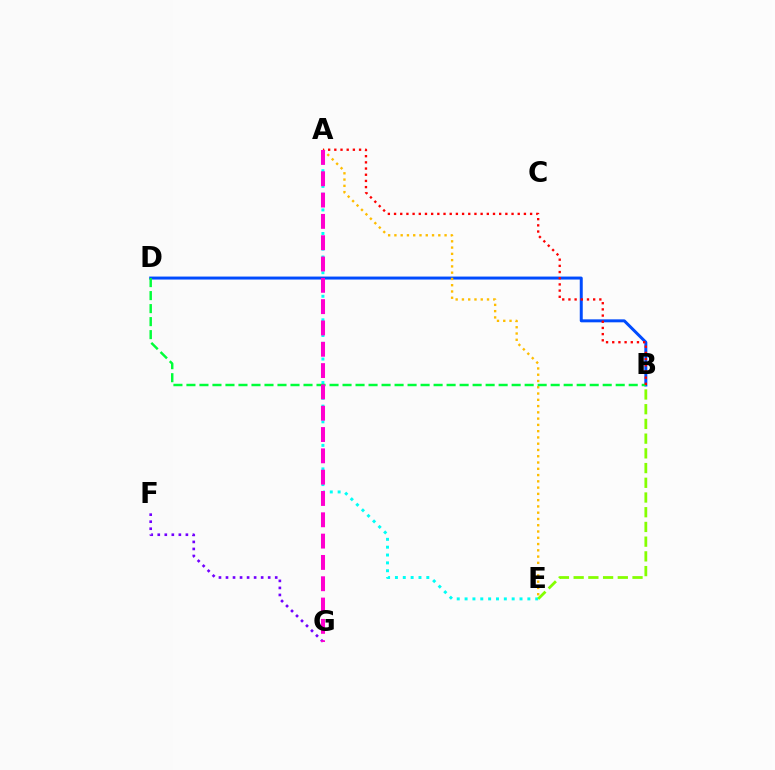{('B', 'D'): [{'color': '#004bff', 'line_style': 'solid', 'thickness': 2.14}, {'color': '#00ff39', 'line_style': 'dashed', 'thickness': 1.77}], ('A', 'E'): [{'color': '#ffbd00', 'line_style': 'dotted', 'thickness': 1.7}, {'color': '#00fff6', 'line_style': 'dotted', 'thickness': 2.13}], ('F', 'G'): [{'color': '#7200ff', 'line_style': 'dotted', 'thickness': 1.91}], ('A', 'B'): [{'color': '#ff0000', 'line_style': 'dotted', 'thickness': 1.68}], ('B', 'E'): [{'color': '#84ff00', 'line_style': 'dashed', 'thickness': 2.0}], ('A', 'G'): [{'color': '#ff00cf', 'line_style': 'dashed', 'thickness': 2.9}]}